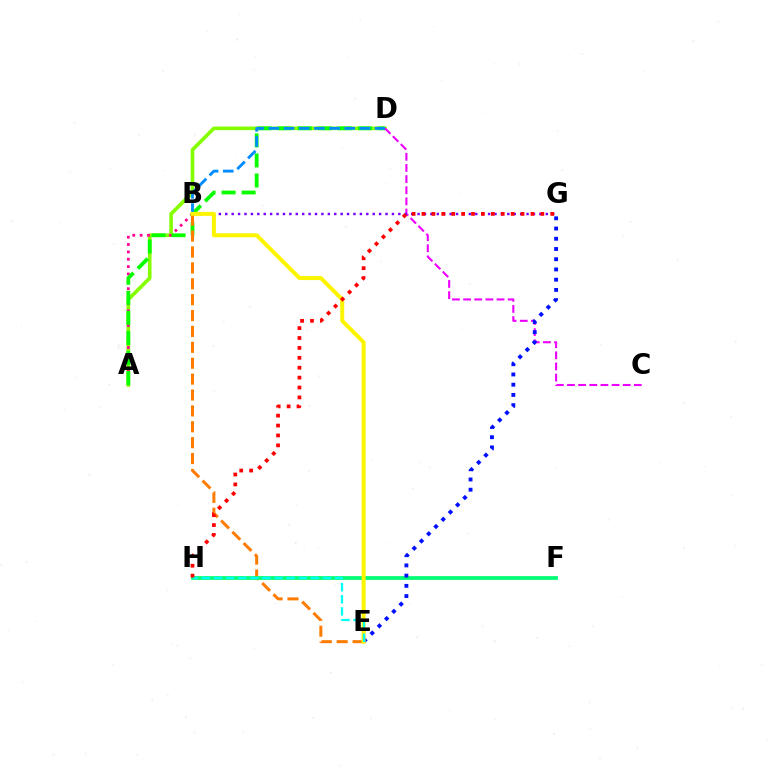{('A', 'D'): [{'color': '#84ff00', 'line_style': 'solid', 'thickness': 2.6}, {'color': '#08ff00', 'line_style': 'dashed', 'thickness': 2.72}], ('A', 'B'): [{'color': '#ff0094', 'line_style': 'dotted', 'thickness': 2.0}], ('B', 'D'): [{'color': '#008cff', 'line_style': 'dashed', 'thickness': 2.06}], ('B', 'E'): [{'color': '#ff7c00', 'line_style': 'dashed', 'thickness': 2.16}, {'color': '#fcf500', 'line_style': 'solid', 'thickness': 2.88}], ('C', 'D'): [{'color': '#ee00ff', 'line_style': 'dashed', 'thickness': 1.51}], ('F', 'H'): [{'color': '#00ff74', 'line_style': 'solid', 'thickness': 2.71}], ('B', 'G'): [{'color': '#7200ff', 'line_style': 'dotted', 'thickness': 1.74}], ('E', 'G'): [{'color': '#0010ff', 'line_style': 'dotted', 'thickness': 2.78}], ('E', 'H'): [{'color': '#00fff6', 'line_style': 'dashed', 'thickness': 1.64}], ('G', 'H'): [{'color': '#ff0000', 'line_style': 'dotted', 'thickness': 2.69}]}